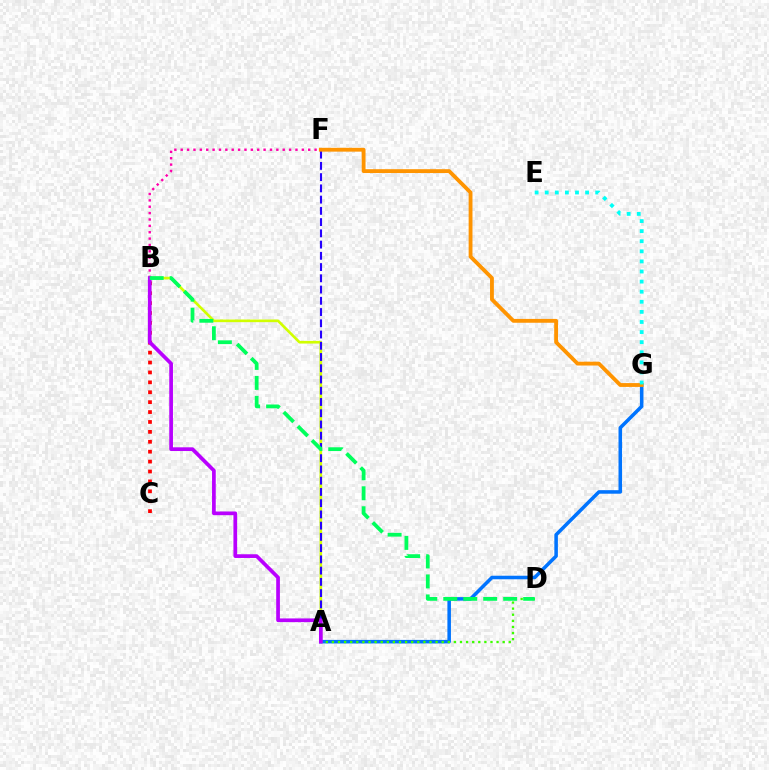{('B', 'C'): [{'color': '#ff0000', 'line_style': 'dotted', 'thickness': 2.69}], ('B', 'F'): [{'color': '#ff00ac', 'line_style': 'dotted', 'thickness': 1.73}], ('A', 'G'): [{'color': '#0074ff', 'line_style': 'solid', 'thickness': 2.55}], ('A', 'B'): [{'color': '#d1ff00', 'line_style': 'solid', 'thickness': 1.91}, {'color': '#b900ff', 'line_style': 'solid', 'thickness': 2.67}], ('A', 'D'): [{'color': '#3dff00', 'line_style': 'dotted', 'thickness': 1.66}], ('A', 'F'): [{'color': '#2500ff', 'line_style': 'dashed', 'thickness': 1.53}], ('F', 'G'): [{'color': '#ff9400', 'line_style': 'solid', 'thickness': 2.76}], ('E', 'G'): [{'color': '#00fff6', 'line_style': 'dotted', 'thickness': 2.74}], ('B', 'D'): [{'color': '#00ff5c', 'line_style': 'dashed', 'thickness': 2.71}]}